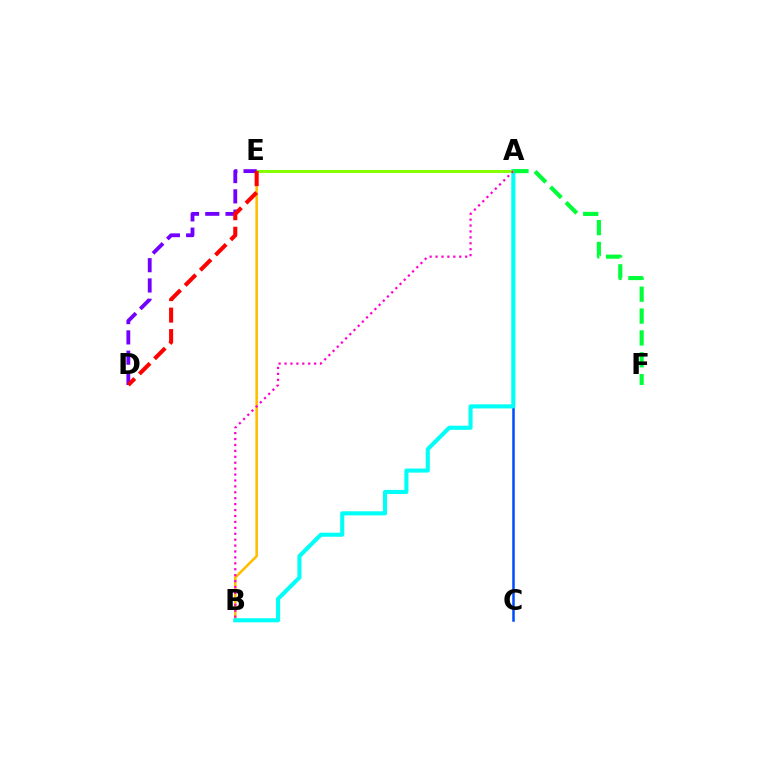{('B', 'E'): [{'color': '#ffbd00', 'line_style': 'solid', 'thickness': 1.85}], ('A', 'C'): [{'color': '#004bff', 'line_style': 'solid', 'thickness': 1.81}], ('A', 'B'): [{'color': '#00fff6', 'line_style': 'solid', 'thickness': 2.94}, {'color': '#ff00cf', 'line_style': 'dotted', 'thickness': 1.61}], ('A', 'E'): [{'color': '#84ff00', 'line_style': 'solid', 'thickness': 2.12}], ('D', 'E'): [{'color': '#7200ff', 'line_style': 'dashed', 'thickness': 2.75}, {'color': '#ff0000', 'line_style': 'dashed', 'thickness': 2.92}], ('A', 'F'): [{'color': '#00ff39', 'line_style': 'dashed', 'thickness': 2.97}]}